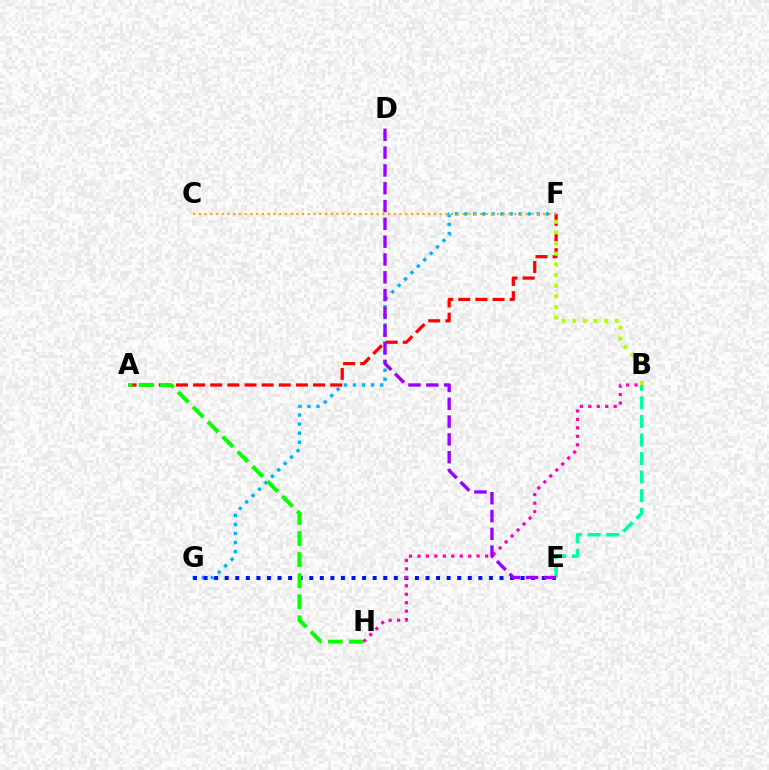{('F', 'G'): [{'color': '#00b5ff', 'line_style': 'dotted', 'thickness': 2.46}], ('A', 'F'): [{'color': '#ff0000', 'line_style': 'dashed', 'thickness': 2.33}], ('E', 'G'): [{'color': '#0010ff', 'line_style': 'dotted', 'thickness': 2.87}], ('B', 'E'): [{'color': '#00ff9d', 'line_style': 'dashed', 'thickness': 2.52}], ('C', 'F'): [{'color': '#ffa500', 'line_style': 'dotted', 'thickness': 1.56}], ('A', 'H'): [{'color': '#08ff00', 'line_style': 'dashed', 'thickness': 2.86}], ('B', 'H'): [{'color': '#ff00bd', 'line_style': 'dotted', 'thickness': 2.3}], ('D', 'E'): [{'color': '#9b00ff', 'line_style': 'dashed', 'thickness': 2.42}], ('B', 'F'): [{'color': '#b3ff00', 'line_style': 'dotted', 'thickness': 2.89}]}